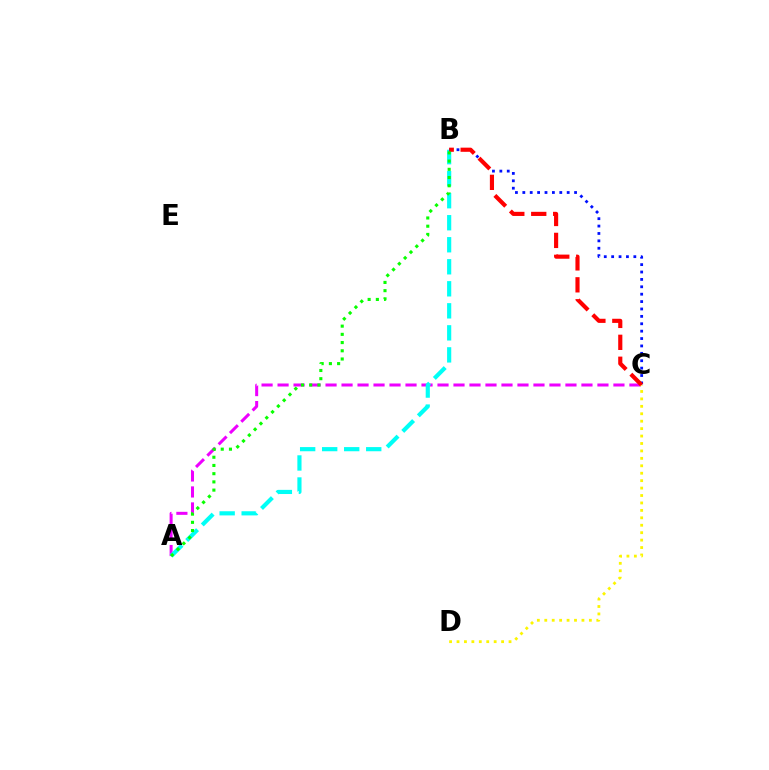{('A', 'C'): [{'color': '#ee00ff', 'line_style': 'dashed', 'thickness': 2.17}], ('A', 'B'): [{'color': '#00fff6', 'line_style': 'dashed', 'thickness': 2.99}, {'color': '#08ff00', 'line_style': 'dotted', 'thickness': 2.23}], ('B', 'C'): [{'color': '#0010ff', 'line_style': 'dotted', 'thickness': 2.01}, {'color': '#ff0000', 'line_style': 'dashed', 'thickness': 2.98}], ('C', 'D'): [{'color': '#fcf500', 'line_style': 'dotted', 'thickness': 2.02}]}